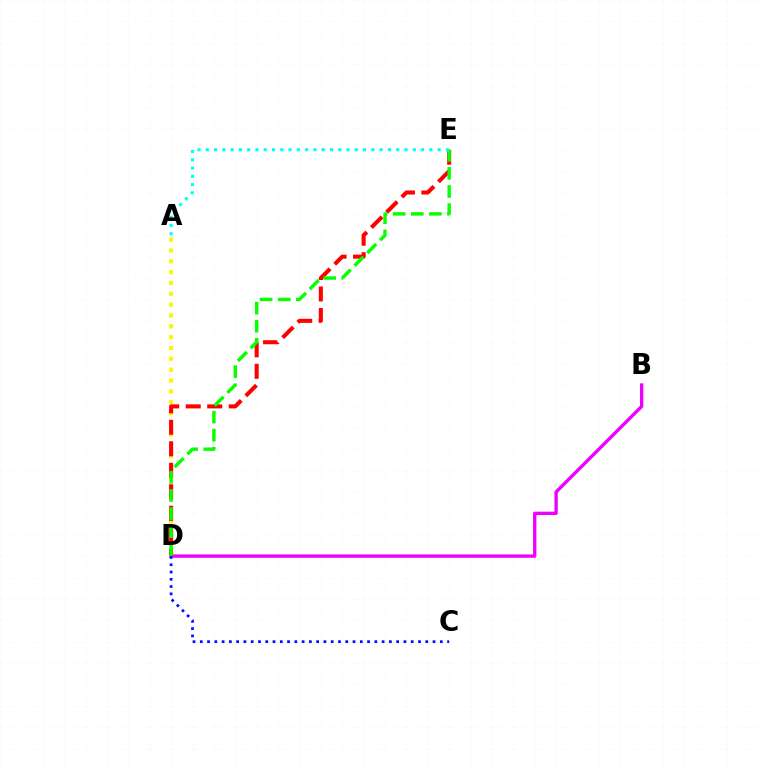{('A', 'D'): [{'color': '#fcf500', 'line_style': 'dotted', 'thickness': 2.94}], ('B', 'D'): [{'color': '#ee00ff', 'line_style': 'solid', 'thickness': 2.4}], ('D', 'E'): [{'color': '#ff0000', 'line_style': 'dashed', 'thickness': 2.92}, {'color': '#08ff00', 'line_style': 'dashed', 'thickness': 2.46}], ('A', 'E'): [{'color': '#00fff6', 'line_style': 'dotted', 'thickness': 2.25}], ('C', 'D'): [{'color': '#0010ff', 'line_style': 'dotted', 'thickness': 1.98}]}